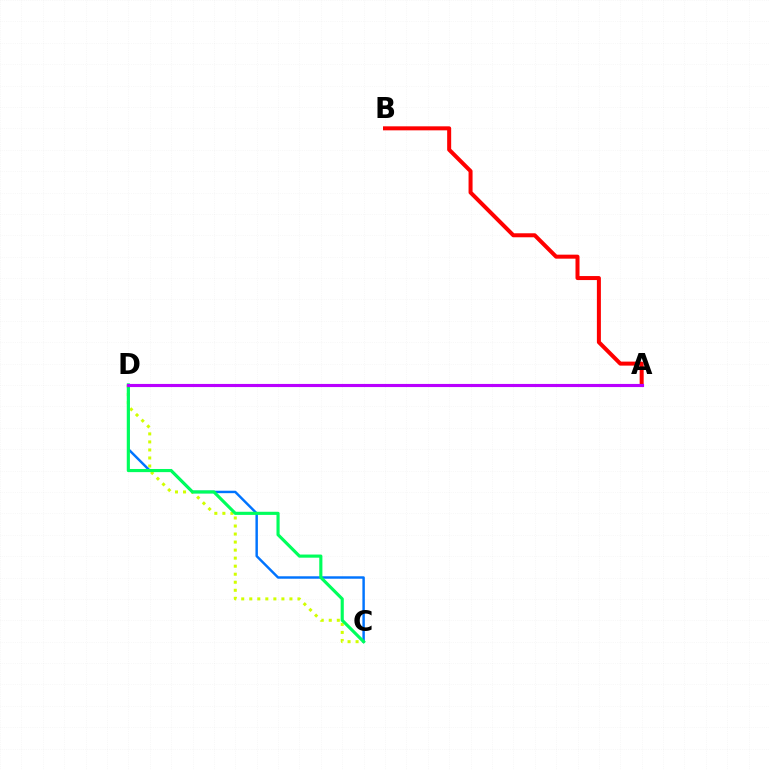{('A', 'B'): [{'color': '#ff0000', 'line_style': 'solid', 'thickness': 2.89}], ('C', 'D'): [{'color': '#d1ff00', 'line_style': 'dotted', 'thickness': 2.18}, {'color': '#0074ff', 'line_style': 'solid', 'thickness': 1.76}, {'color': '#00ff5c', 'line_style': 'solid', 'thickness': 2.26}], ('A', 'D'): [{'color': '#b900ff', 'line_style': 'solid', 'thickness': 2.25}]}